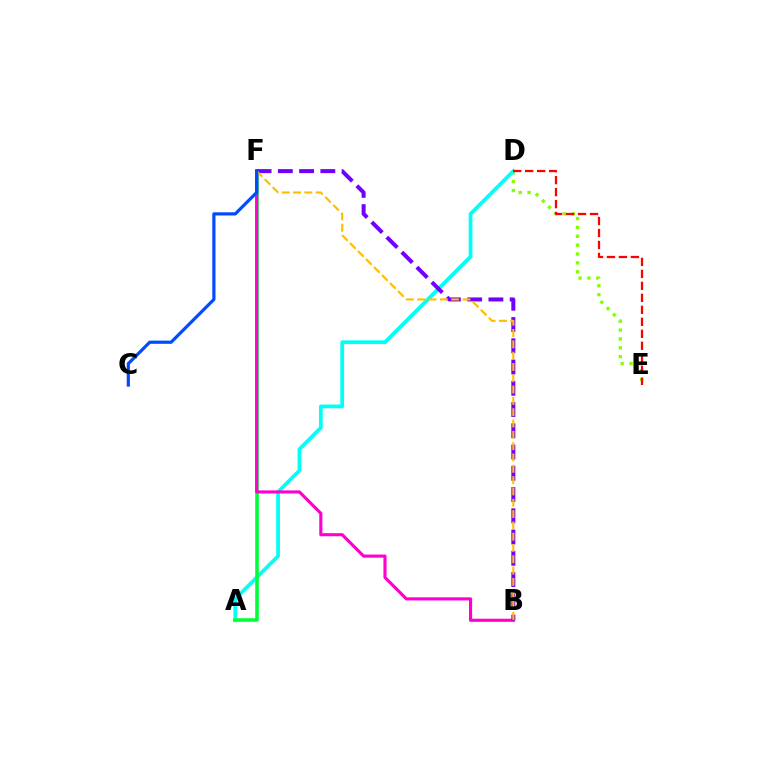{('D', 'E'): [{'color': '#84ff00', 'line_style': 'dotted', 'thickness': 2.41}, {'color': '#ff0000', 'line_style': 'dashed', 'thickness': 1.63}], ('A', 'D'): [{'color': '#00fff6', 'line_style': 'solid', 'thickness': 2.7}], ('A', 'F'): [{'color': '#00ff39', 'line_style': 'solid', 'thickness': 2.58}], ('B', 'F'): [{'color': '#ff00cf', 'line_style': 'solid', 'thickness': 2.25}, {'color': '#7200ff', 'line_style': 'dashed', 'thickness': 2.89}, {'color': '#ffbd00', 'line_style': 'dashed', 'thickness': 1.54}], ('C', 'F'): [{'color': '#004bff', 'line_style': 'solid', 'thickness': 2.3}]}